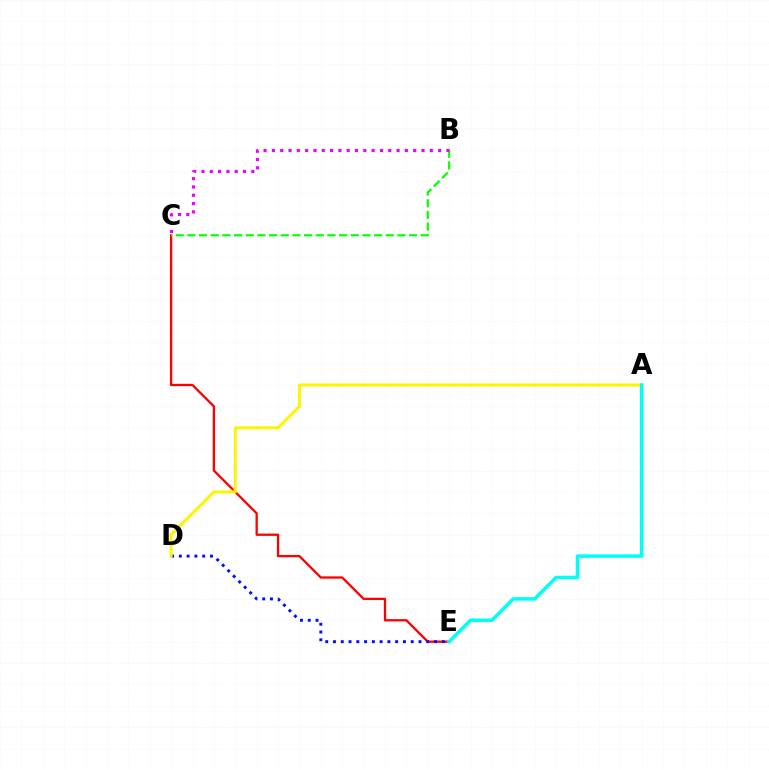{('C', 'E'): [{'color': '#ff0000', 'line_style': 'solid', 'thickness': 1.66}], ('D', 'E'): [{'color': '#0010ff', 'line_style': 'dotted', 'thickness': 2.11}], ('A', 'D'): [{'color': '#fcf500', 'line_style': 'solid', 'thickness': 2.18}], ('A', 'E'): [{'color': '#00fff6', 'line_style': 'solid', 'thickness': 2.53}], ('B', 'C'): [{'color': '#08ff00', 'line_style': 'dashed', 'thickness': 1.59}, {'color': '#ee00ff', 'line_style': 'dotted', 'thickness': 2.26}]}